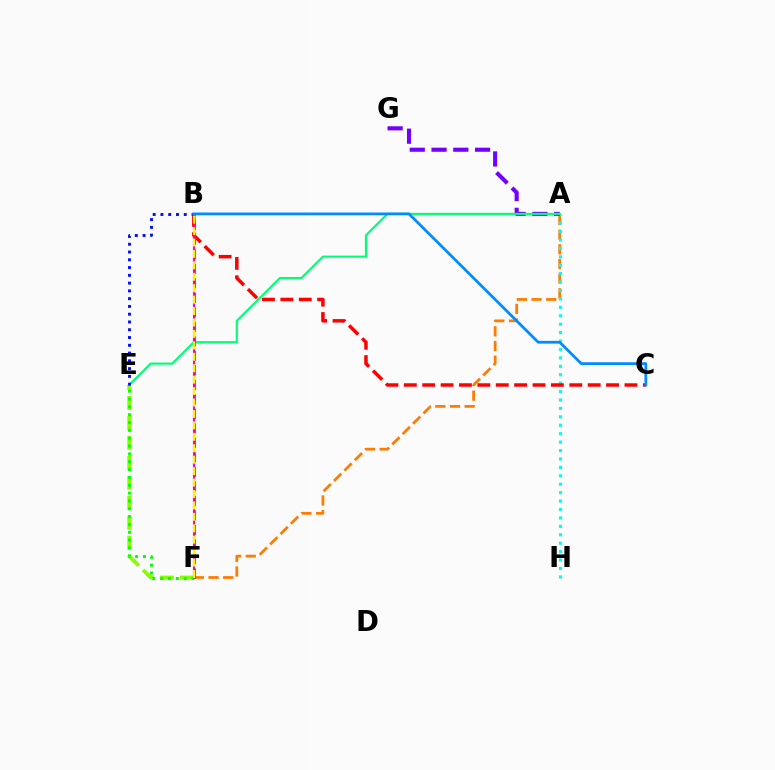{('A', 'F'): [{'color': '#ff7c00', 'line_style': 'dashed', 'thickness': 1.99}], ('A', 'H'): [{'color': '#00fff6', 'line_style': 'dotted', 'thickness': 2.29}], ('A', 'G'): [{'color': '#7200ff', 'line_style': 'dashed', 'thickness': 2.96}], ('E', 'F'): [{'color': '#84ff00', 'line_style': 'dashed', 'thickness': 2.71}, {'color': '#08ff00', 'line_style': 'dotted', 'thickness': 2.13}], ('B', 'F'): [{'color': '#ee00ff', 'line_style': 'solid', 'thickness': 1.53}, {'color': '#ff0094', 'line_style': 'dashed', 'thickness': 1.97}, {'color': '#fcf500', 'line_style': 'dashed', 'thickness': 1.55}], ('B', 'C'): [{'color': '#ff0000', 'line_style': 'dashed', 'thickness': 2.5}, {'color': '#008cff', 'line_style': 'solid', 'thickness': 1.99}], ('A', 'E'): [{'color': '#00ff74', 'line_style': 'solid', 'thickness': 1.55}], ('B', 'E'): [{'color': '#0010ff', 'line_style': 'dotted', 'thickness': 2.11}]}